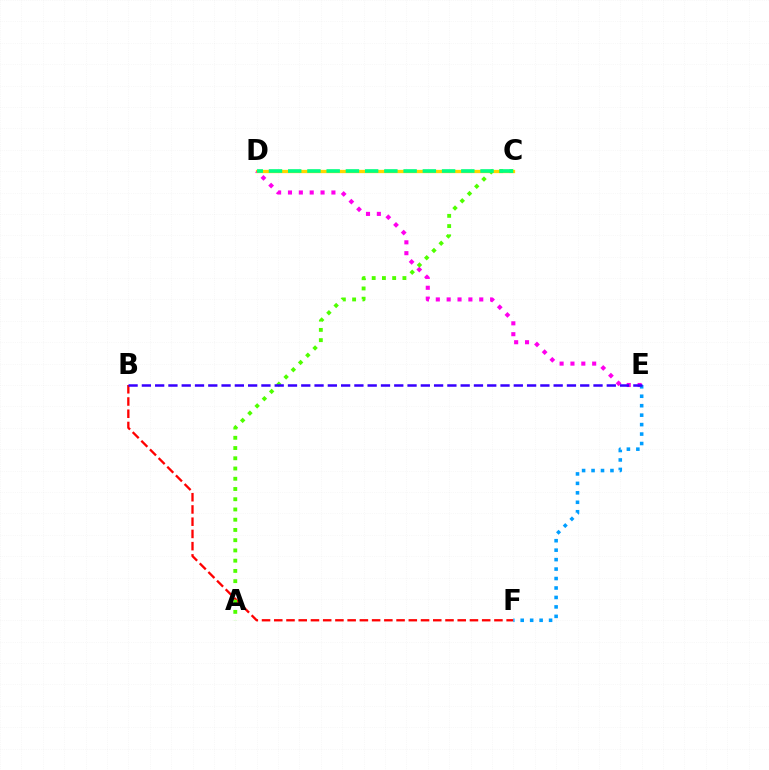{('C', 'D'): [{'color': '#ffd500', 'line_style': 'solid', 'thickness': 2.37}, {'color': '#00ff86', 'line_style': 'dashed', 'thickness': 2.61}], ('D', 'E'): [{'color': '#ff00ed', 'line_style': 'dotted', 'thickness': 2.95}], ('B', 'F'): [{'color': '#ff0000', 'line_style': 'dashed', 'thickness': 1.66}], ('E', 'F'): [{'color': '#009eff', 'line_style': 'dotted', 'thickness': 2.57}], ('A', 'C'): [{'color': '#4fff00', 'line_style': 'dotted', 'thickness': 2.78}], ('B', 'E'): [{'color': '#3700ff', 'line_style': 'dashed', 'thickness': 1.8}]}